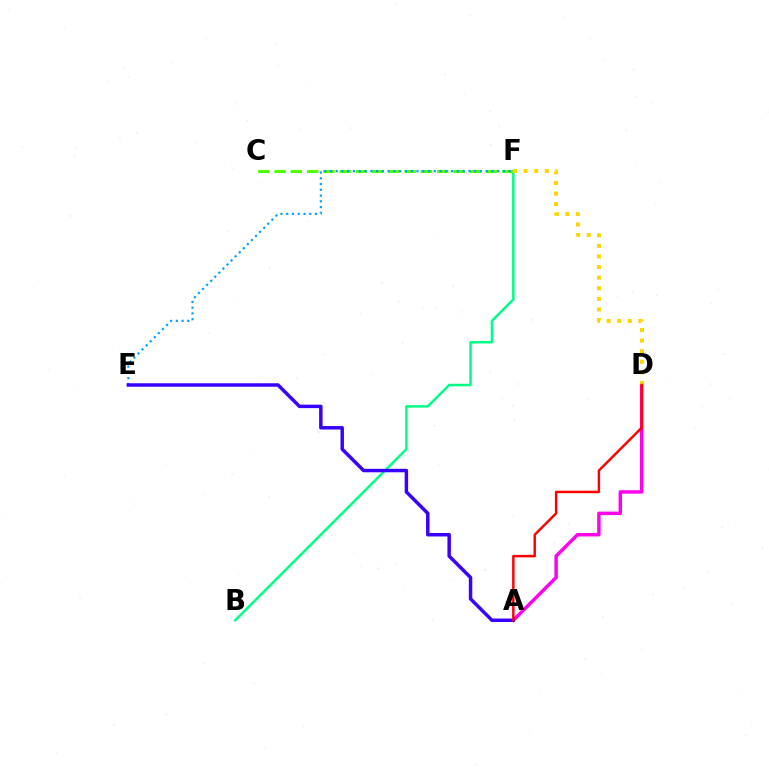{('B', 'F'): [{'color': '#00ff86', 'line_style': 'solid', 'thickness': 1.81}], ('A', 'D'): [{'color': '#ff00ed', 'line_style': 'solid', 'thickness': 2.48}, {'color': '#ff0000', 'line_style': 'solid', 'thickness': 1.76}], ('C', 'F'): [{'color': '#4fff00', 'line_style': 'dashed', 'thickness': 2.21}], ('D', 'F'): [{'color': '#ffd500', 'line_style': 'dotted', 'thickness': 2.88}], ('E', 'F'): [{'color': '#009eff', 'line_style': 'dotted', 'thickness': 1.57}], ('A', 'E'): [{'color': '#3700ff', 'line_style': 'solid', 'thickness': 2.49}]}